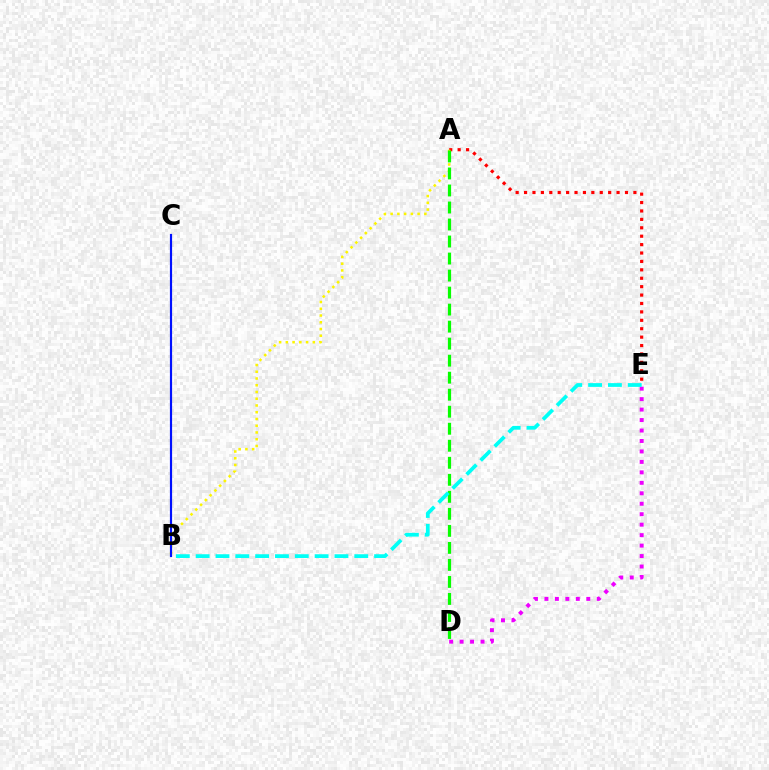{('A', 'E'): [{'color': '#ff0000', 'line_style': 'dotted', 'thickness': 2.29}], ('D', 'E'): [{'color': '#ee00ff', 'line_style': 'dotted', 'thickness': 2.84}], ('A', 'B'): [{'color': '#fcf500', 'line_style': 'dotted', 'thickness': 1.83}], ('A', 'D'): [{'color': '#08ff00', 'line_style': 'dashed', 'thickness': 2.31}], ('B', 'C'): [{'color': '#0010ff', 'line_style': 'solid', 'thickness': 1.57}], ('B', 'E'): [{'color': '#00fff6', 'line_style': 'dashed', 'thickness': 2.69}]}